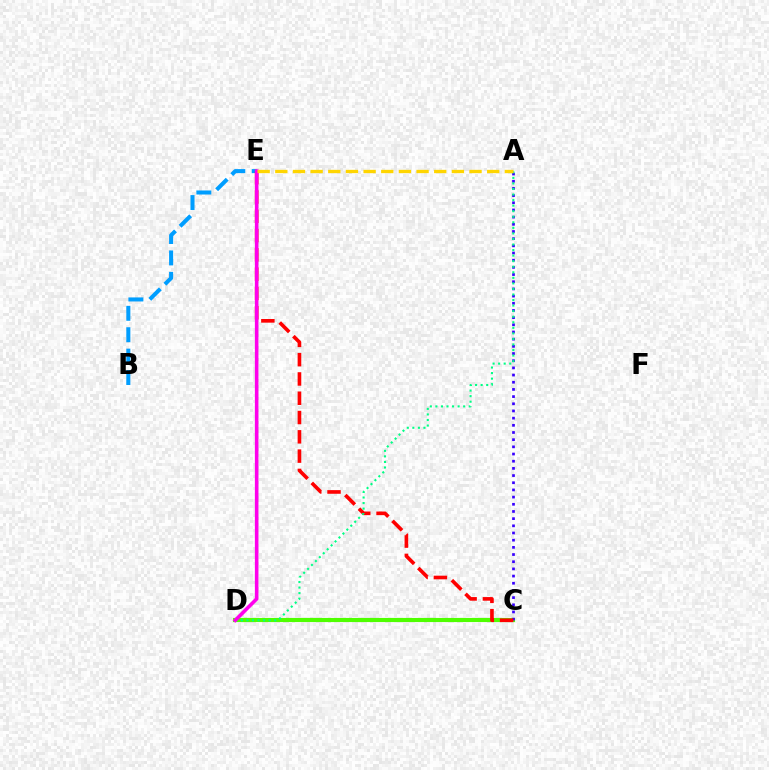{('C', 'D'): [{'color': '#4fff00', 'line_style': 'solid', 'thickness': 2.97}], ('B', 'E'): [{'color': '#009eff', 'line_style': 'dashed', 'thickness': 2.91}], ('A', 'C'): [{'color': '#3700ff', 'line_style': 'dotted', 'thickness': 1.95}], ('C', 'E'): [{'color': '#ff0000', 'line_style': 'dashed', 'thickness': 2.62}], ('A', 'D'): [{'color': '#00ff86', 'line_style': 'dotted', 'thickness': 1.51}], ('D', 'E'): [{'color': '#ff00ed', 'line_style': 'solid', 'thickness': 2.59}], ('A', 'E'): [{'color': '#ffd500', 'line_style': 'dashed', 'thickness': 2.4}]}